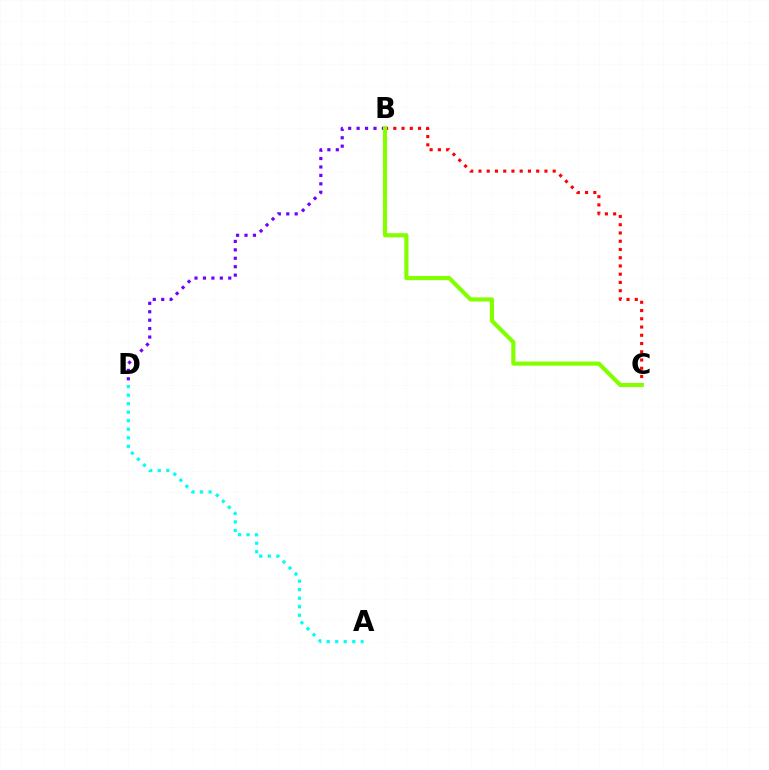{('B', 'D'): [{'color': '#7200ff', 'line_style': 'dotted', 'thickness': 2.29}], ('B', 'C'): [{'color': '#ff0000', 'line_style': 'dotted', 'thickness': 2.24}, {'color': '#84ff00', 'line_style': 'solid', 'thickness': 2.99}], ('A', 'D'): [{'color': '#00fff6', 'line_style': 'dotted', 'thickness': 2.32}]}